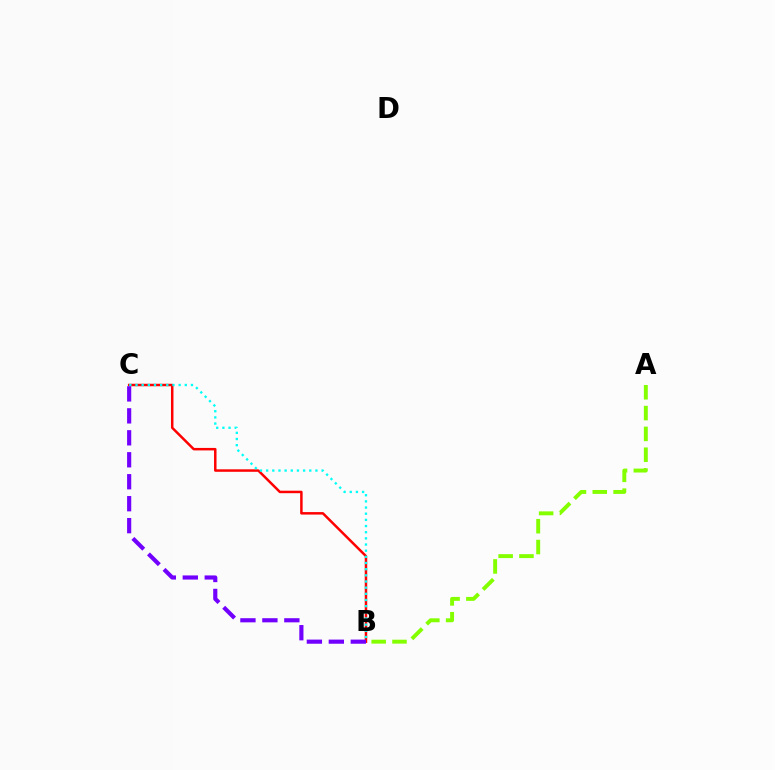{('B', 'C'): [{'color': '#ff0000', 'line_style': 'solid', 'thickness': 1.79}, {'color': '#00fff6', 'line_style': 'dotted', 'thickness': 1.67}, {'color': '#7200ff', 'line_style': 'dashed', 'thickness': 2.98}], ('A', 'B'): [{'color': '#84ff00', 'line_style': 'dashed', 'thickness': 2.83}]}